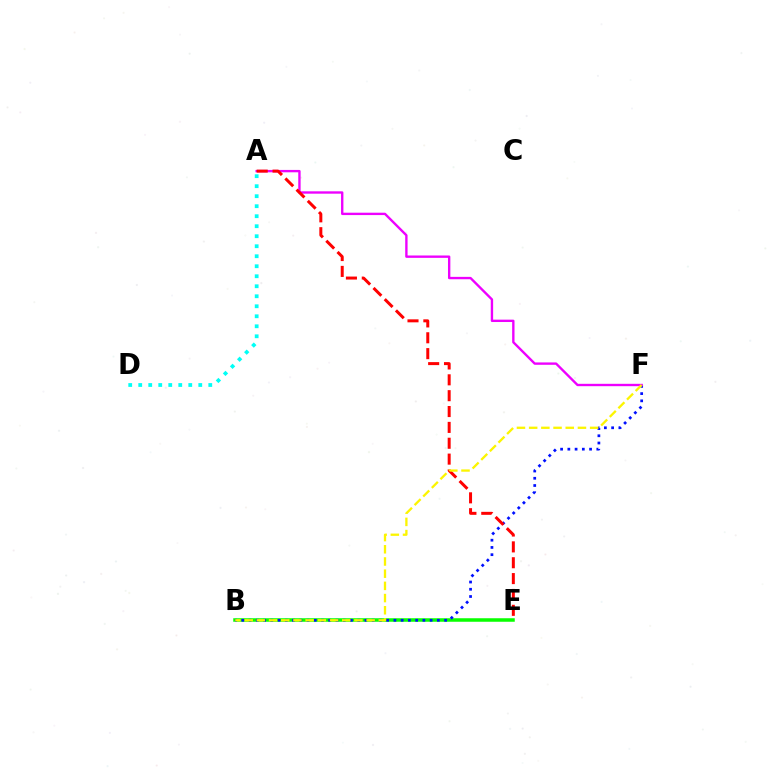{('B', 'E'): [{'color': '#08ff00', 'line_style': 'solid', 'thickness': 2.53}], ('B', 'F'): [{'color': '#0010ff', 'line_style': 'dotted', 'thickness': 1.97}, {'color': '#fcf500', 'line_style': 'dashed', 'thickness': 1.66}], ('A', 'F'): [{'color': '#ee00ff', 'line_style': 'solid', 'thickness': 1.71}], ('A', 'E'): [{'color': '#ff0000', 'line_style': 'dashed', 'thickness': 2.15}], ('A', 'D'): [{'color': '#00fff6', 'line_style': 'dotted', 'thickness': 2.72}]}